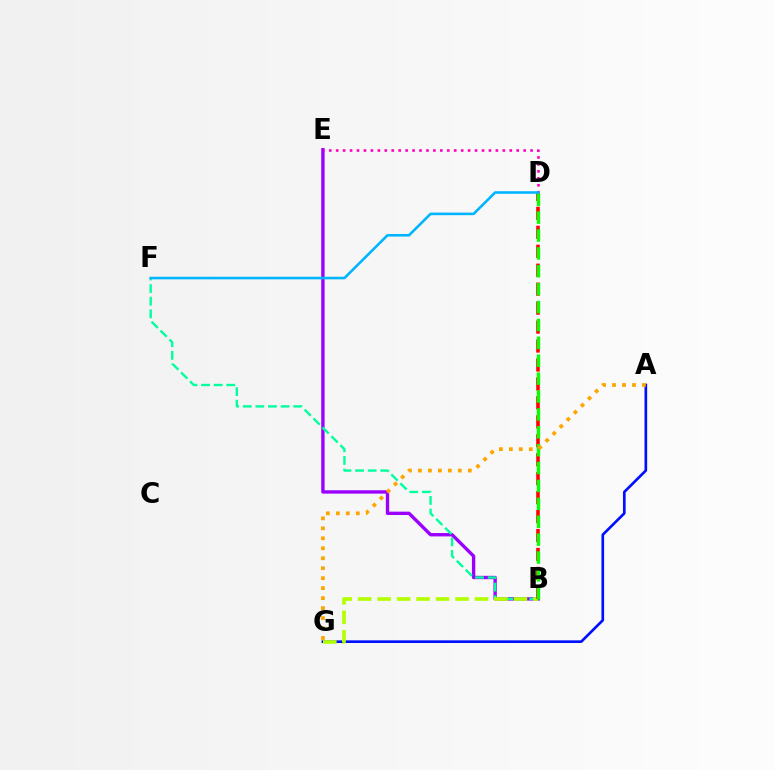{('B', 'E'): [{'color': '#9b00ff', 'line_style': 'solid', 'thickness': 2.42}], ('A', 'G'): [{'color': '#0010ff', 'line_style': 'solid', 'thickness': 1.92}, {'color': '#ffa500', 'line_style': 'dotted', 'thickness': 2.71}], ('B', 'F'): [{'color': '#00ff9d', 'line_style': 'dashed', 'thickness': 1.71}], ('B', 'G'): [{'color': '#b3ff00', 'line_style': 'dashed', 'thickness': 2.65}], ('B', 'D'): [{'color': '#ff0000', 'line_style': 'dashed', 'thickness': 2.57}, {'color': '#08ff00', 'line_style': 'dashed', 'thickness': 2.43}], ('D', 'E'): [{'color': '#ff00bd', 'line_style': 'dotted', 'thickness': 1.89}], ('D', 'F'): [{'color': '#00b5ff', 'line_style': 'solid', 'thickness': 1.87}]}